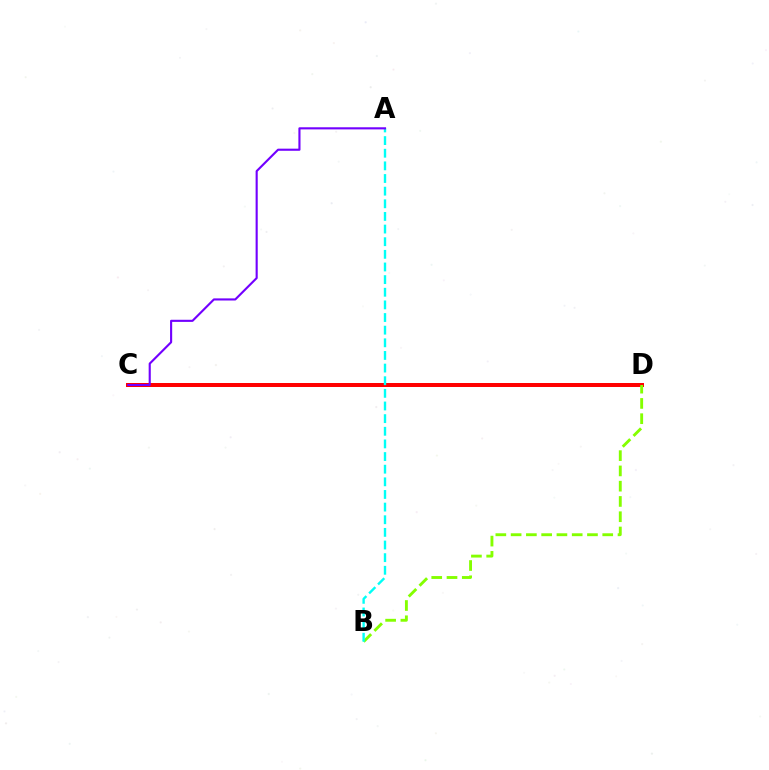{('C', 'D'): [{'color': '#ff0000', 'line_style': 'solid', 'thickness': 2.87}], ('B', 'D'): [{'color': '#84ff00', 'line_style': 'dashed', 'thickness': 2.07}], ('A', 'B'): [{'color': '#00fff6', 'line_style': 'dashed', 'thickness': 1.72}], ('A', 'C'): [{'color': '#7200ff', 'line_style': 'solid', 'thickness': 1.53}]}